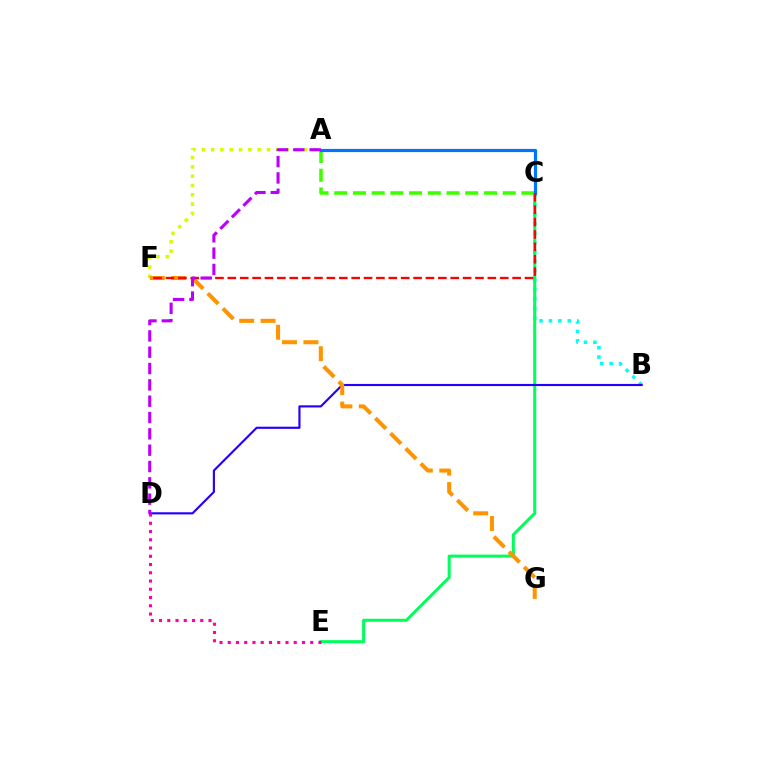{('B', 'C'): [{'color': '#00fff6', 'line_style': 'dotted', 'thickness': 2.55}], ('C', 'E'): [{'color': '#00ff5c', 'line_style': 'solid', 'thickness': 2.2}], ('A', 'C'): [{'color': '#3dff00', 'line_style': 'dashed', 'thickness': 2.54}, {'color': '#0074ff', 'line_style': 'solid', 'thickness': 2.29}], ('A', 'F'): [{'color': '#d1ff00', 'line_style': 'dotted', 'thickness': 2.53}], ('B', 'D'): [{'color': '#2500ff', 'line_style': 'solid', 'thickness': 1.55}], ('F', 'G'): [{'color': '#ff9400', 'line_style': 'dashed', 'thickness': 2.91}], ('C', 'F'): [{'color': '#ff0000', 'line_style': 'dashed', 'thickness': 1.68}], ('D', 'E'): [{'color': '#ff00ac', 'line_style': 'dotted', 'thickness': 2.24}], ('A', 'D'): [{'color': '#b900ff', 'line_style': 'dashed', 'thickness': 2.22}]}